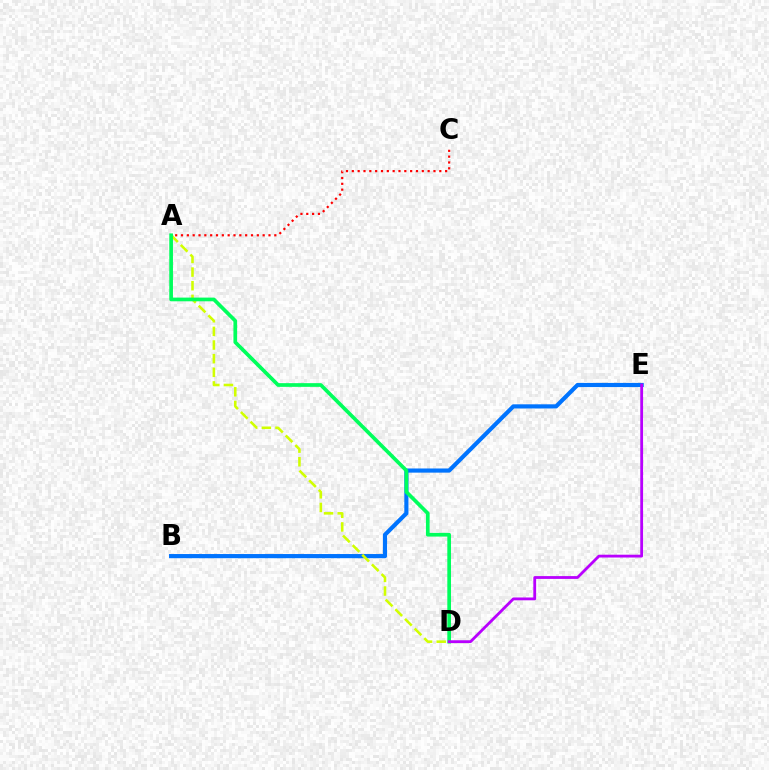{('B', 'E'): [{'color': '#0074ff', 'line_style': 'solid', 'thickness': 2.99}], ('A', 'C'): [{'color': '#ff0000', 'line_style': 'dotted', 'thickness': 1.58}], ('A', 'D'): [{'color': '#d1ff00', 'line_style': 'dashed', 'thickness': 1.85}, {'color': '#00ff5c', 'line_style': 'solid', 'thickness': 2.66}], ('D', 'E'): [{'color': '#b900ff', 'line_style': 'solid', 'thickness': 2.02}]}